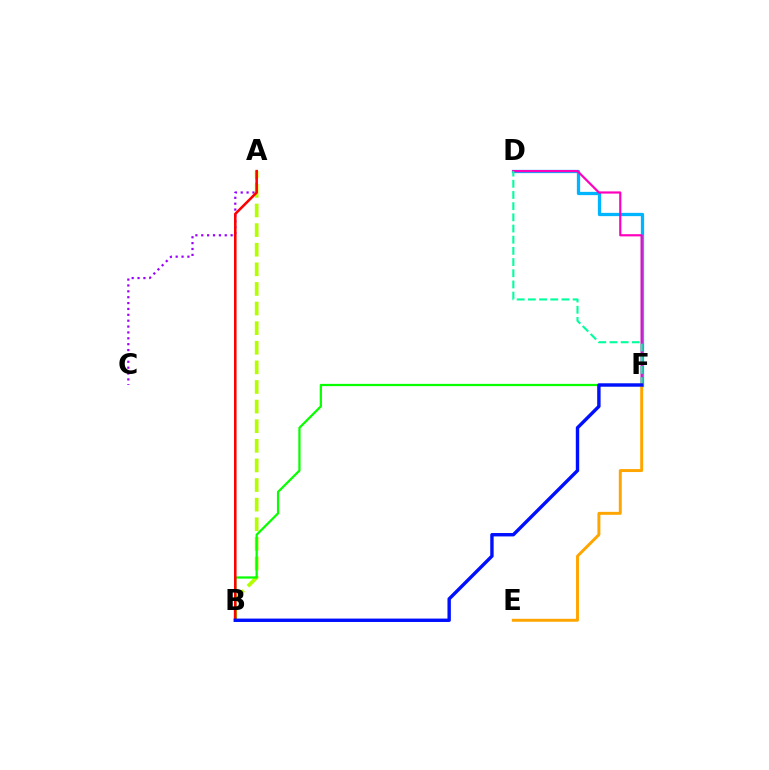{('A', 'C'): [{'color': '#9b00ff', 'line_style': 'dotted', 'thickness': 1.6}], ('A', 'B'): [{'color': '#b3ff00', 'line_style': 'dashed', 'thickness': 2.66}, {'color': '#ff0000', 'line_style': 'solid', 'thickness': 1.83}], ('D', 'F'): [{'color': '#00b5ff', 'line_style': 'solid', 'thickness': 2.36}, {'color': '#ff00bd', 'line_style': 'solid', 'thickness': 1.58}, {'color': '#00ff9d', 'line_style': 'dashed', 'thickness': 1.52}], ('E', 'F'): [{'color': '#ffa500', 'line_style': 'solid', 'thickness': 2.12}], ('B', 'F'): [{'color': '#08ff00', 'line_style': 'solid', 'thickness': 1.61}, {'color': '#0010ff', 'line_style': 'solid', 'thickness': 2.45}]}